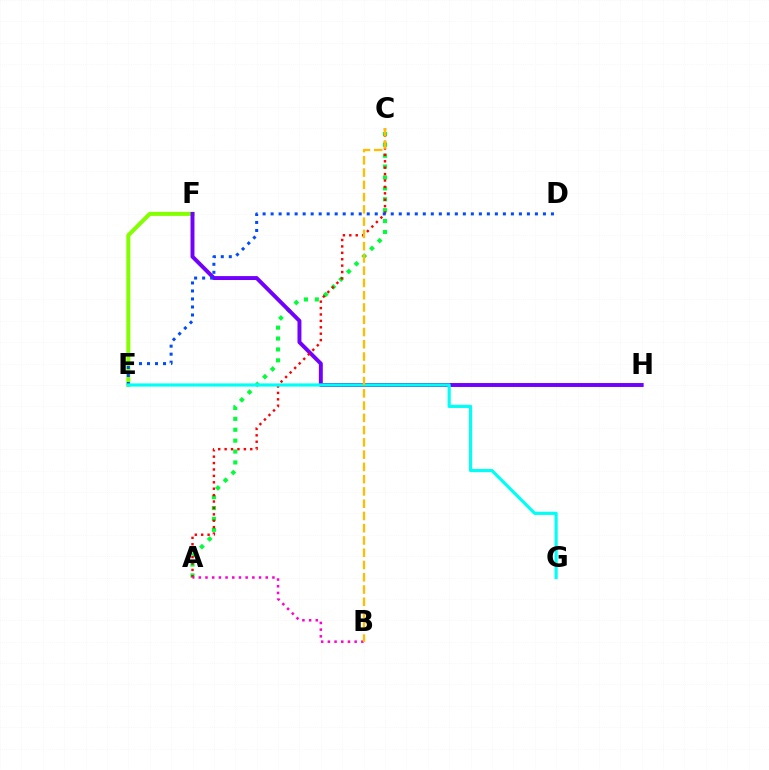{('E', 'F'): [{'color': '#84ff00', 'line_style': 'solid', 'thickness': 2.91}], ('A', 'C'): [{'color': '#00ff39', 'line_style': 'dotted', 'thickness': 2.96}, {'color': '#ff0000', 'line_style': 'dotted', 'thickness': 1.74}], ('F', 'H'): [{'color': '#7200ff', 'line_style': 'solid', 'thickness': 2.83}], ('A', 'B'): [{'color': '#ff00cf', 'line_style': 'dotted', 'thickness': 1.82}], ('D', 'E'): [{'color': '#004bff', 'line_style': 'dotted', 'thickness': 2.18}], ('E', 'G'): [{'color': '#00fff6', 'line_style': 'solid', 'thickness': 2.28}], ('B', 'C'): [{'color': '#ffbd00', 'line_style': 'dashed', 'thickness': 1.67}]}